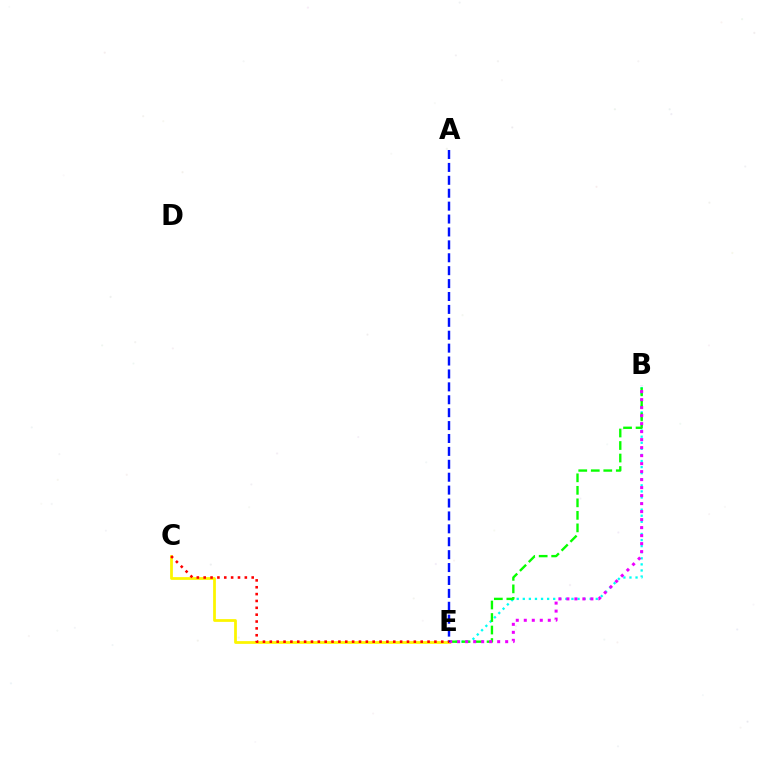{('B', 'E'): [{'color': '#00fff6', 'line_style': 'dotted', 'thickness': 1.65}, {'color': '#08ff00', 'line_style': 'dashed', 'thickness': 1.7}, {'color': '#ee00ff', 'line_style': 'dotted', 'thickness': 2.17}], ('C', 'E'): [{'color': '#fcf500', 'line_style': 'solid', 'thickness': 1.99}, {'color': '#ff0000', 'line_style': 'dotted', 'thickness': 1.86}], ('A', 'E'): [{'color': '#0010ff', 'line_style': 'dashed', 'thickness': 1.75}]}